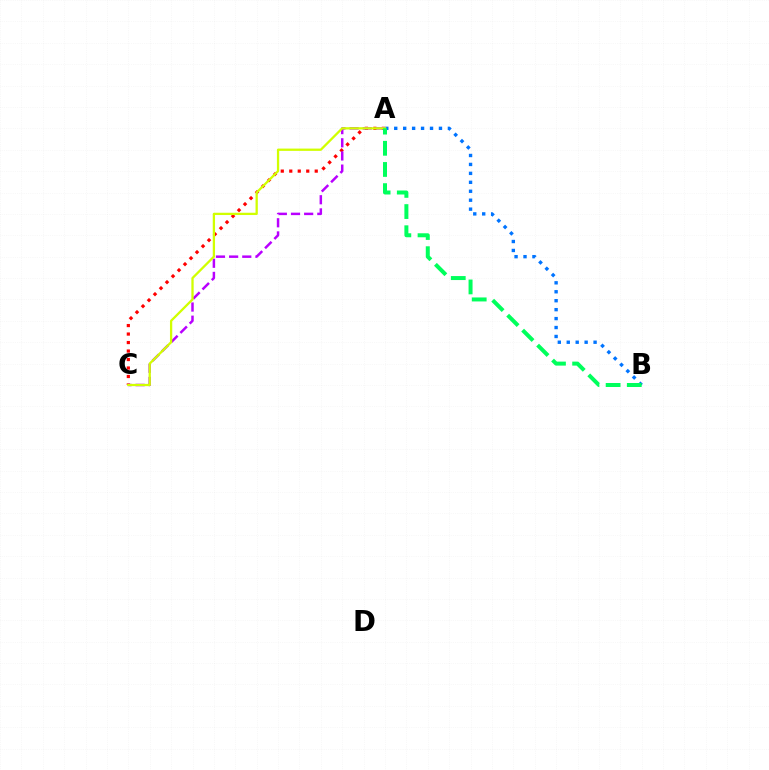{('A', 'C'): [{'color': '#ff0000', 'line_style': 'dotted', 'thickness': 2.31}, {'color': '#b900ff', 'line_style': 'dashed', 'thickness': 1.79}, {'color': '#d1ff00', 'line_style': 'solid', 'thickness': 1.65}], ('A', 'B'): [{'color': '#0074ff', 'line_style': 'dotted', 'thickness': 2.43}, {'color': '#00ff5c', 'line_style': 'dashed', 'thickness': 2.88}]}